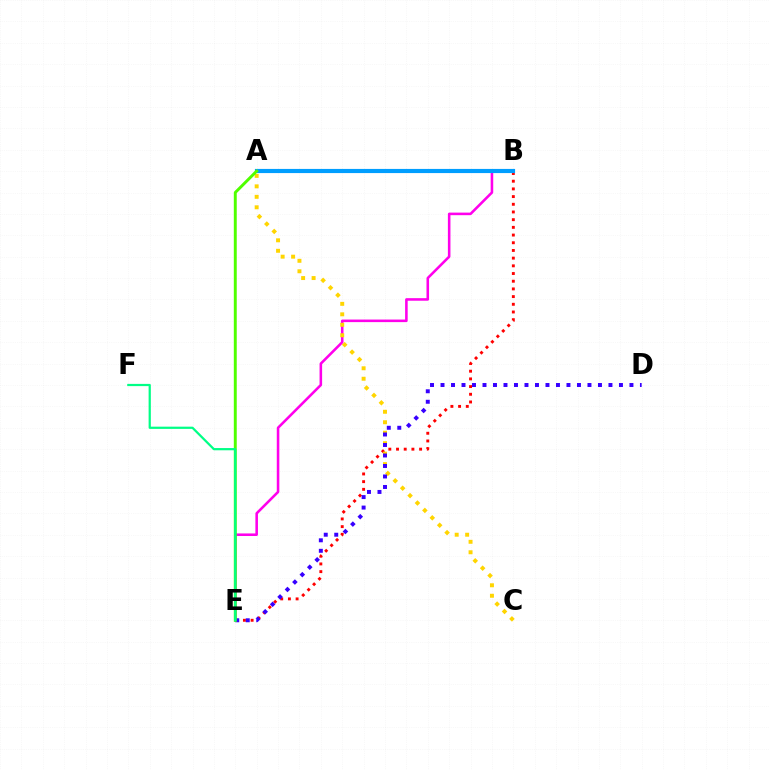{('B', 'E'): [{'color': '#ff00ed', 'line_style': 'solid', 'thickness': 1.85}, {'color': '#ff0000', 'line_style': 'dotted', 'thickness': 2.09}], ('A', 'B'): [{'color': '#009eff', 'line_style': 'solid', 'thickness': 2.99}], ('A', 'C'): [{'color': '#ffd500', 'line_style': 'dotted', 'thickness': 2.84}], ('D', 'E'): [{'color': '#3700ff', 'line_style': 'dotted', 'thickness': 2.85}], ('A', 'E'): [{'color': '#4fff00', 'line_style': 'solid', 'thickness': 2.11}], ('E', 'F'): [{'color': '#00ff86', 'line_style': 'solid', 'thickness': 1.6}]}